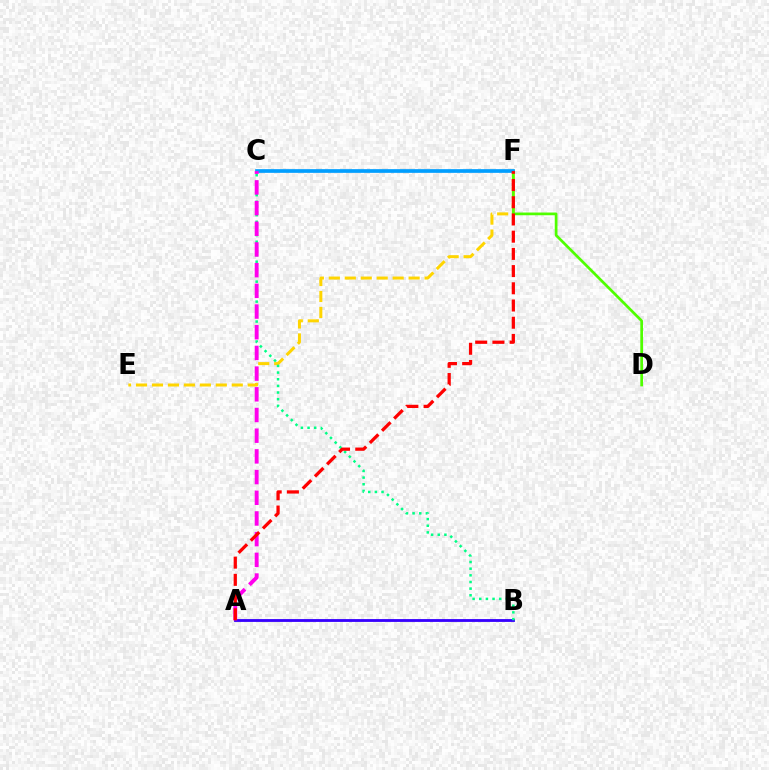{('E', 'F'): [{'color': '#ffd500', 'line_style': 'dashed', 'thickness': 2.17}], ('D', 'F'): [{'color': '#4fff00', 'line_style': 'solid', 'thickness': 1.96}], ('C', 'F'): [{'color': '#009eff', 'line_style': 'solid', 'thickness': 2.66}], ('A', 'B'): [{'color': '#3700ff', 'line_style': 'solid', 'thickness': 2.04}], ('B', 'C'): [{'color': '#00ff86', 'line_style': 'dotted', 'thickness': 1.81}], ('A', 'C'): [{'color': '#ff00ed', 'line_style': 'dashed', 'thickness': 2.81}], ('A', 'F'): [{'color': '#ff0000', 'line_style': 'dashed', 'thickness': 2.34}]}